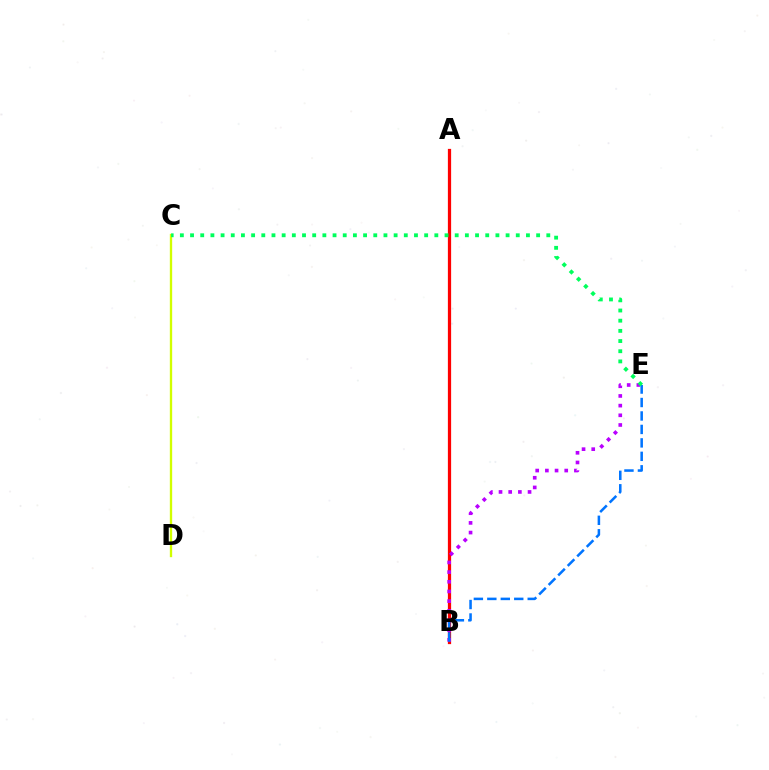{('A', 'B'): [{'color': '#ff0000', 'line_style': 'solid', 'thickness': 2.33}], ('C', 'D'): [{'color': '#d1ff00', 'line_style': 'solid', 'thickness': 1.68}], ('B', 'E'): [{'color': '#b900ff', 'line_style': 'dotted', 'thickness': 2.63}, {'color': '#0074ff', 'line_style': 'dashed', 'thickness': 1.83}], ('C', 'E'): [{'color': '#00ff5c', 'line_style': 'dotted', 'thickness': 2.77}]}